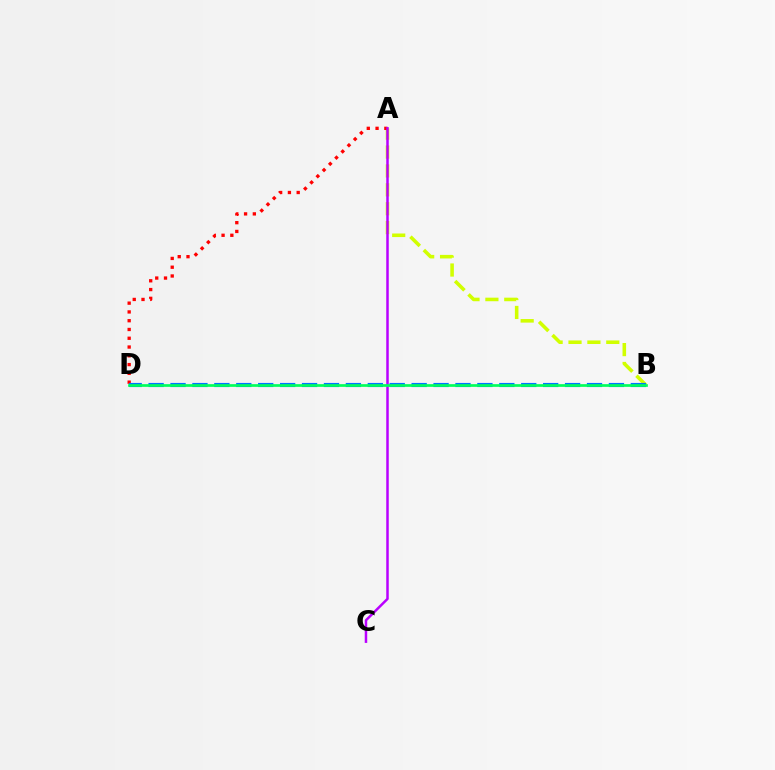{('A', 'B'): [{'color': '#d1ff00', 'line_style': 'dashed', 'thickness': 2.57}], ('A', 'D'): [{'color': '#ff0000', 'line_style': 'dotted', 'thickness': 2.38}], ('B', 'D'): [{'color': '#0074ff', 'line_style': 'dashed', 'thickness': 2.98}, {'color': '#00ff5c', 'line_style': 'solid', 'thickness': 1.94}], ('A', 'C'): [{'color': '#b900ff', 'line_style': 'solid', 'thickness': 1.8}]}